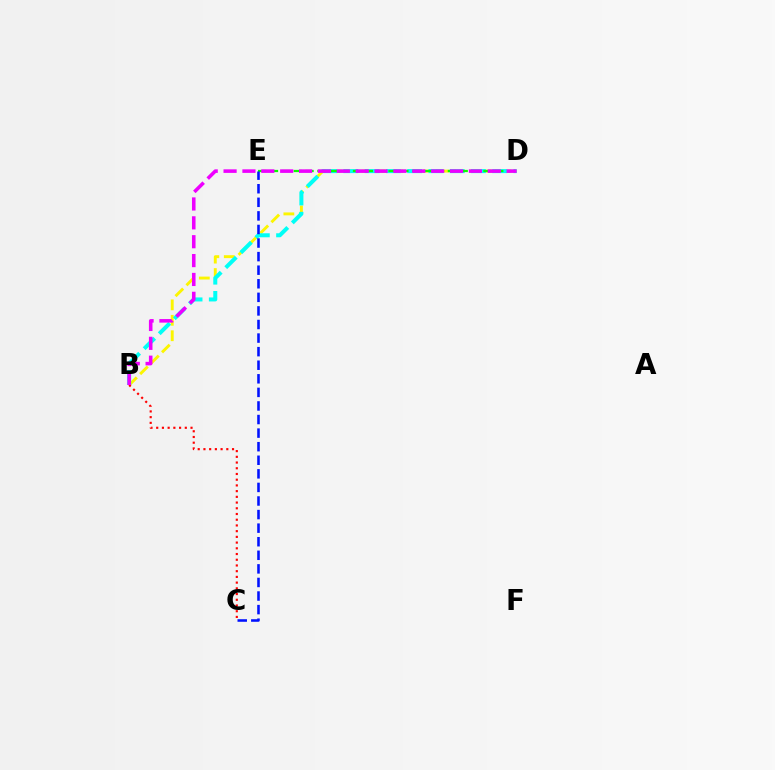{('B', 'D'): [{'color': '#fcf500', 'line_style': 'dashed', 'thickness': 2.1}, {'color': '#00fff6', 'line_style': 'dashed', 'thickness': 2.89}, {'color': '#ee00ff', 'line_style': 'dashed', 'thickness': 2.56}], ('D', 'E'): [{'color': '#08ff00', 'line_style': 'dashed', 'thickness': 1.61}], ('C', 'E'): [{'color': '#0010ff', 'line_style': 'dashed', 'thickness': 1.84}], ('B', 'C'): [{'color': '#ff0000', 'line_style': 'dotted', 'thickness': 1.55}]}